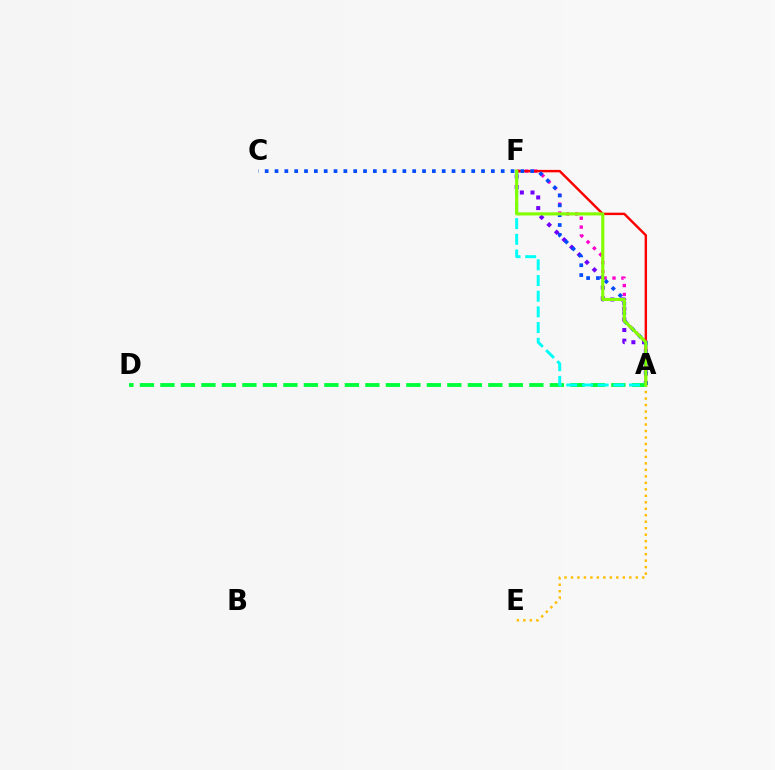{('A', 'F'): [{'color': '#ff00cf', 'line_style': 'dotted', 'thickness': 2.42}, {'color': '#7200ff', 'line_style': 'dotted', 'thickness': 2.89}, {'color': '#ff0000', 'line_style': 'solid', 'thickness': 1.75}, {'color': '#00fff6', 'line_style': 'dashed', 'thickness': 2.13}, {'color': '#84ff00', 'line_style': 'solid', 'thickness': 2.26}], ('A', 'E'): [{'color': '#ffbd00', 'line_style': 'dotted', 'thickness': 1.76}], ('A', 'C'): [{'color': '#004bff', 'line_style': 'dotted', 'thickness': 2.67}], ('A', 'D'): [{'color': '#00ff39', 'line_style': 'dashed', 'thickness': 2.78}]}